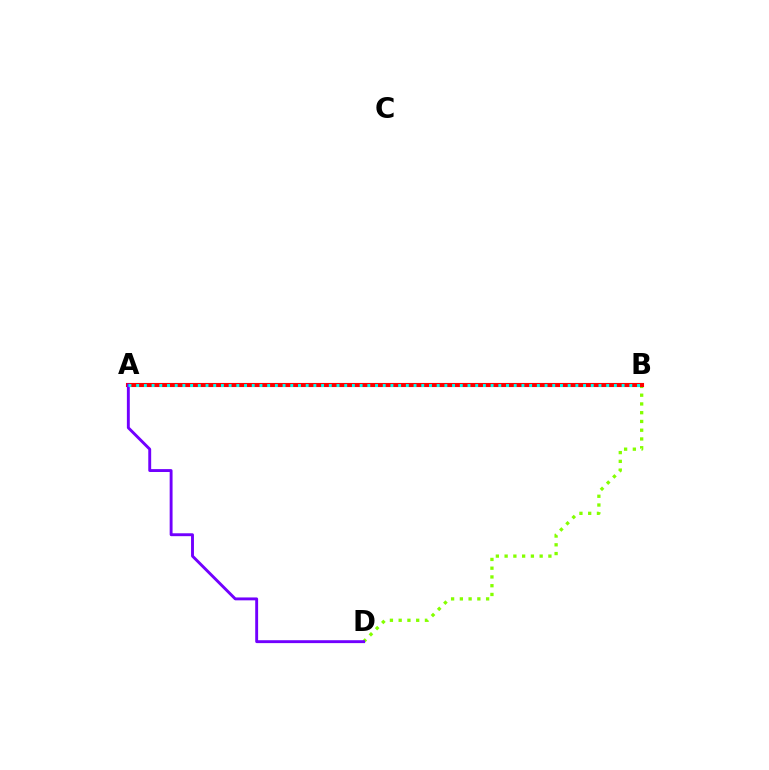{('B', 'D'): [{'color': '#84ff00', 'line_style': 'dotted', 'thickness': 2.38}], ('A', 'B'): [{'color': '#ff0000', 'line_style': 'solid', 'thickness': 2.95}, {'color': '#00fff6', 'line_style': 'dotted', 'thickness': 2.09}], ('A', 'D'): [{'color': '#7200ff', 'line_style': 'solid', 'thickness': 2.09}]}